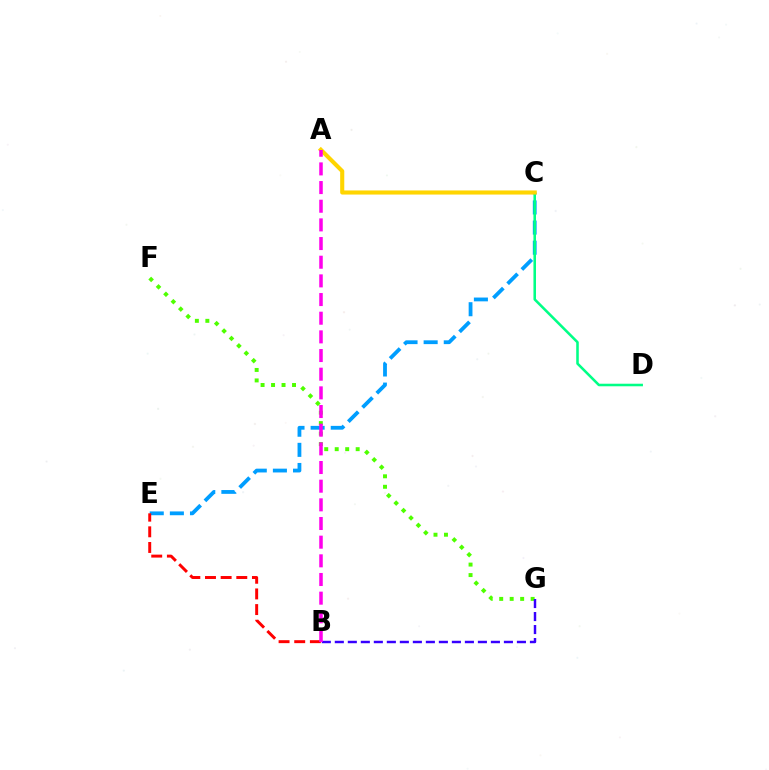{('C', 'E'): [{'color': '#009eff', 'line_style': 'dashed', 'thickness': 2.73}], ('C', 'D'): [{'color': '#00ff86', 'line_style': 'solid', 'thickness': 1.84}], ('F', 'G'): [{'color': '#4fff00', 'line_style': 'dotted', 'thickness': 2.85}], ('B', 'G'): [{'color': '#3700ff', 'line_style': 'dashed', 'thickness': 1.77}], ('B', 'E'): [{'color': '#ff0000', 'line_style': 'dashed', 'thickness': 2.13}], ('A', 'C'): [{'color': '#ffd500', 'line_style': 'solid', 'thickness': 2.95}], ('A', 'B'): [{'color': '#ff00ed', 'line_style': 'dashed', 'thickness': 2.54}]}